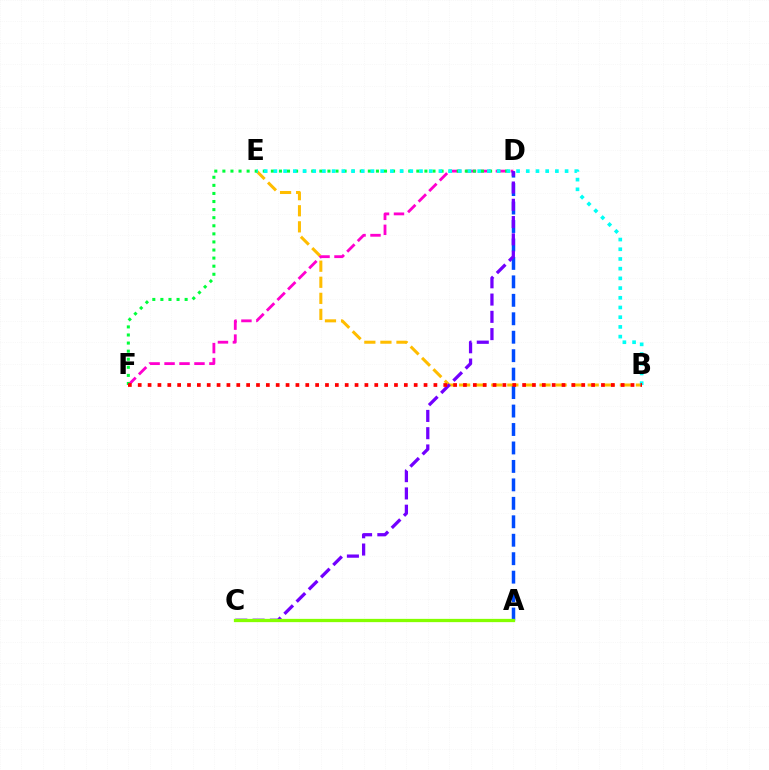{('B', 'E'): [{'color': '#ffbd00', 'line_style': 'dashed', 'thickness': 2.18}, {'color': '#00fff6', 'line_style': 'dotted', 'thickness': 2.64}], ('D', 'F'): [{'color': '#ff00cf', 'line_style': 'dashed', 'thickness': 2.03}, {'color': '#00ff39', 'line_style': 'dotted', 'thickness': 2.2}], ('A', 'D'): [{'color': '#004bff', 'line_style': 'dashed', 'thickness': 2.51}], ('C', 'D'): [{'color': '#7200ff', 'line_style': 'dashed', 'thickness': 2.35}], ('B', 'F'): [{'color': '#ff0000', 'line_style': 'dotted', 'thickness': 2.68}], ('A', 'C'): [{'color': '#84ff00', 'line_style': 'solid', 'thickness': 2.36}]}